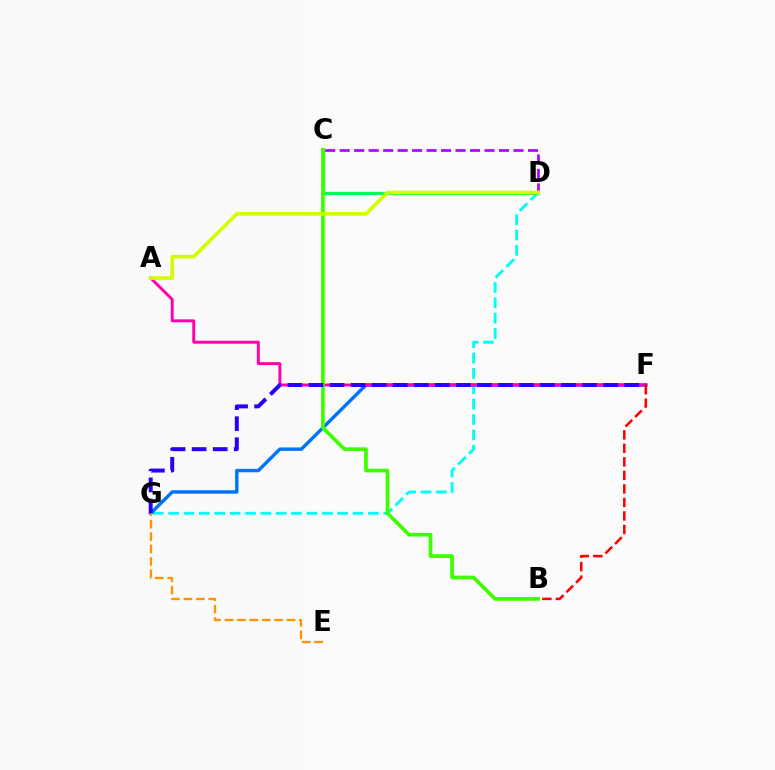{('D', 'G'): [{'color': '#00fff6', 'line_style': 'dashed', 'thickness': 2.09}], ('C', 'D'): [{'color': '#00ff5c', 'line_style': 'solid', 'thickness': 2.35}, {'color': '#b900ff', 'line_style': 'dashed', 'thickness': 1.97}], ('F', 'G'): [{'color': '#0074ff', 'line_style': 'solid', 'thickness': 2.47}, {'color': '#2500ff', 'line_style': 'dashed', 'thickness': 2.86}], ('A', 'F'): [{'color': '#ff00ac', 'line_style': 'solid', 'thickness': 2.12}], ('B', 'F'): [{'color': '#ff0000', 'line_style': 'dashed', 'thickness': 1.84}], ('B', 'C'): [{'color': '#3dff00', 'line_style': 'solid', 'thickness': 2.66}], ('A', 'D'): [{'color': '#d1ff00', 'line_style': 'solid', 'thickness': 2.63}], ('E', 'G'): [{'color': '#ff9400', 'line_style': 'dashed', 'thickness': 1.69}]}